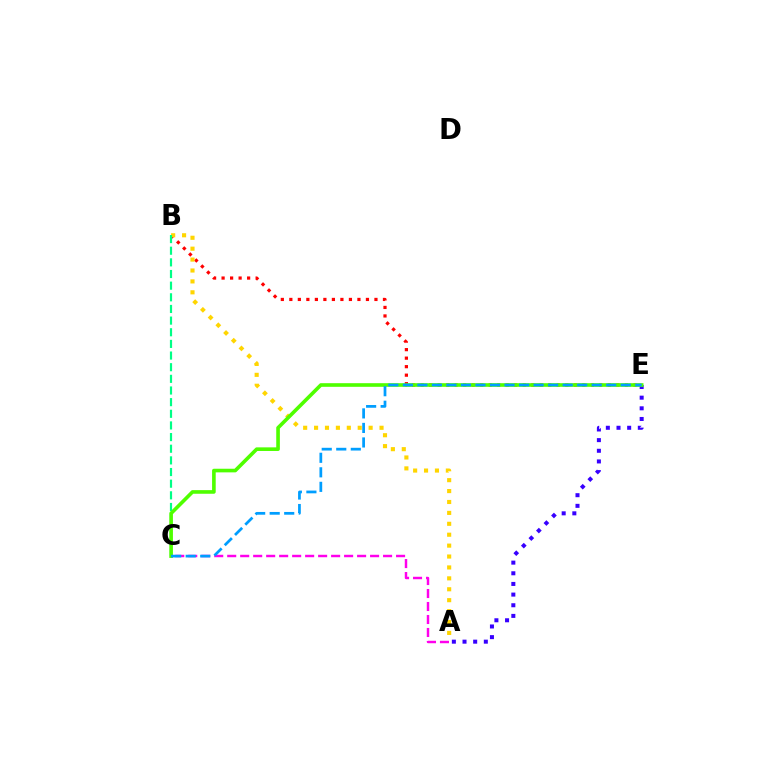{('A', 'C'): [{'color': '#ff00ed', 'line_style': 'dashed', 'thickness': 1.76}], ('B', 'E'): [{'color': '#ff0000', 'line_style': 'dotted', 'thickness': 2.31}], ('A', 'B'): [{'color': '#ffd500', 'line_style': 'dotted', 'thickness': 2.96}], ('B', 'C'): [{'color': '#00ff86', 'line_style': 'dashed', 'thickness': 1.58}], ('A', 'E'): [{'color': '#3700ff', 'line_style': 'dotted', 'thickness': 2.89}], ('C', 'E'): [{'color': '#4fff00', 'line_style': 'solid', 'thickness': 2.61}, {'color': '#009eff', 'line_style': 'dashed', 'thickness': 1.97}]}